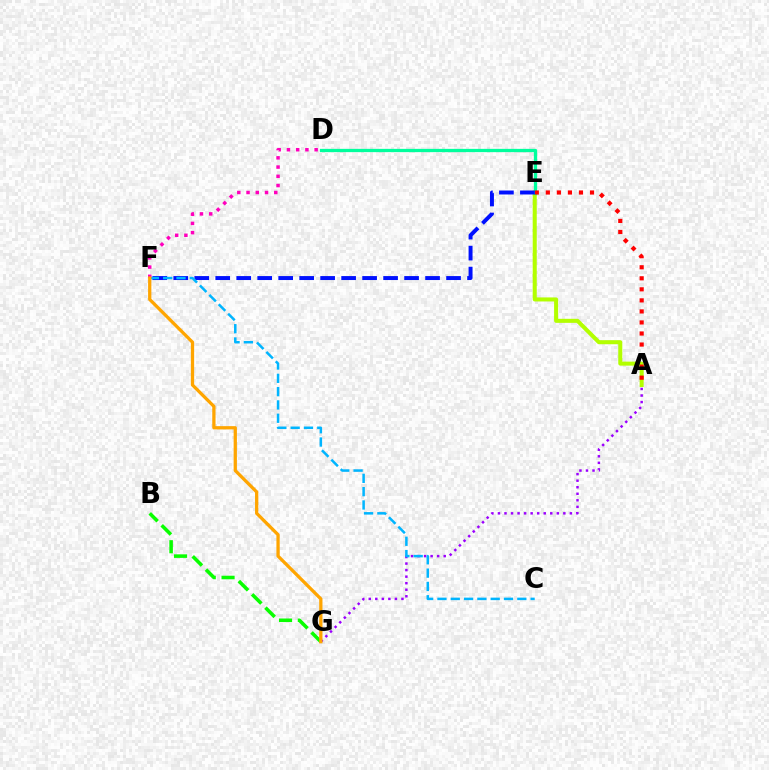{('A', 'E'): [{'color': '#b3ff00', 'line_style': 'solid', 'thickness': 2.91}, {'color': '#ff0000', 'line_style': 'dotted', 'thickness': 3.0}], ('D', 'E'): [{'color': '#00ff9d', 'line_style': 'solid', 'thickness': 2.36}], ('B', 'G'): [{'color': '#08ff00', 'line_style': 'dashed', 'thickness': 2.55}], ('A', 'G'): [{'color': '#9b00ff', 'line_style': 'dotted', 'thickness': 1.78}], ('E', 'F'): [{'color': '#0010ff', 'line_style': 'dashed', 'thickness': 2.85}], ('C', 'F'): [{'color': '#00b5ff', 'line_style': 'dashed', 'thickness': 1.81}], ('D', 'F'): [{'color': '#ff00bd', 'line_style': 'dotted', 'thickness': 2.51}], ('F', 'G'): [{'color': '#ffa500', 'line_style': 'solid', 'thickness': 2.36}]}